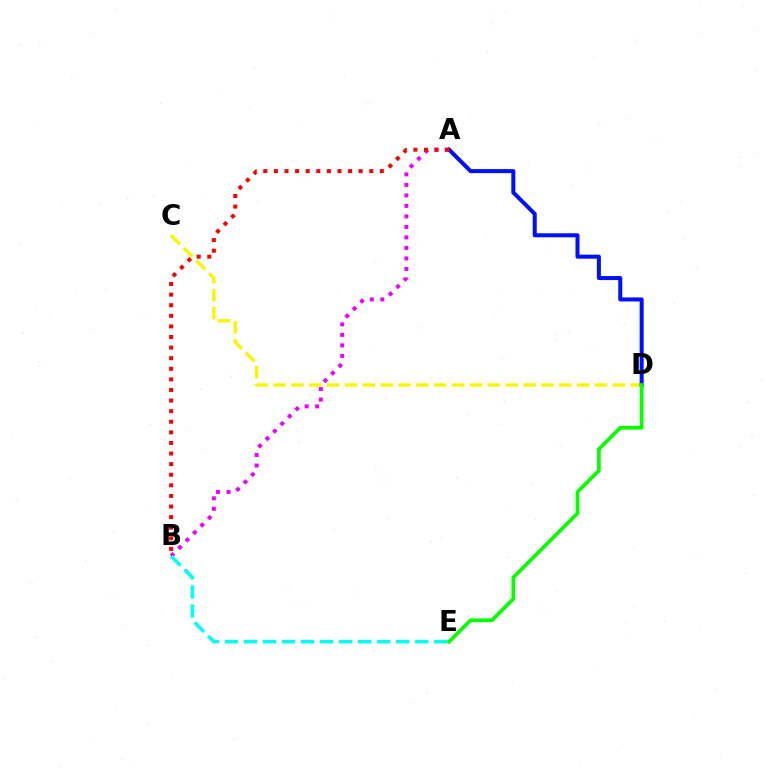{('C', 'D'): [{'color': '#fcf500', 'line_style': 'dashed', 'thickness': 2.43}], ('A', 'B'): [{'color': '#ee00ff', 'line_style': 'dotted', 'thickness': 2.85}, {'color': '#ff0000', 'line_style': 'dotted', 'thickness': 2.88}], ('B', 'E'): [{'color': '#00fff6', 'line_style': 'dashed', 'thickness': 2.59}], ('A', 'D'): [{'color': '#0010ff', 'line_style': 'solid', 'thickness': 2.89}], ('D', 'E'): [{'color': '#08ff00', 'line_style': 'solid', 'thickness': 2.67}]}